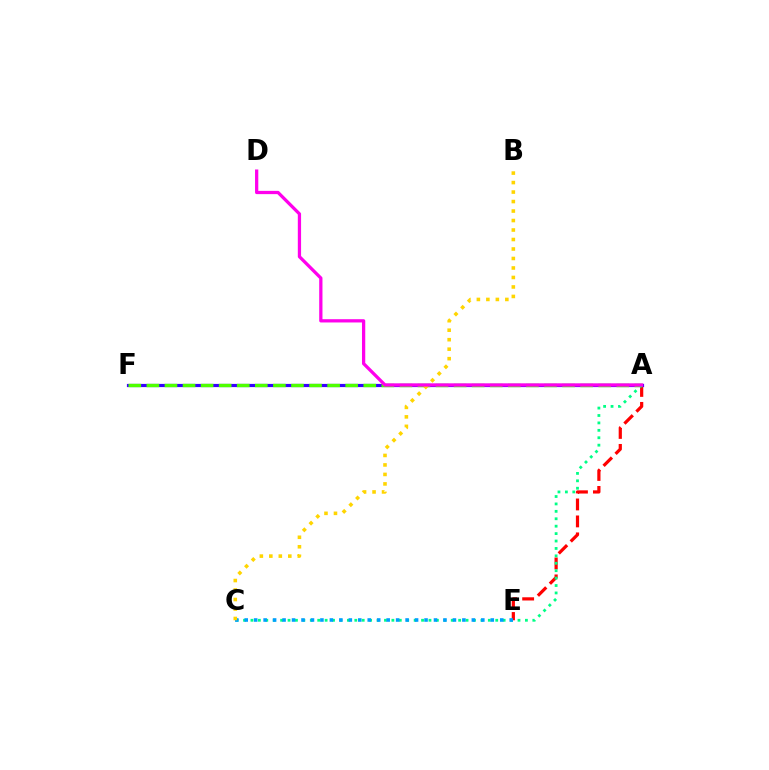{('A', 'E'): [{'color': '#ff0000', 'line_style': 'dashed', 'thickness': 2.3}], ('A', 'F'): [{'color': '#3700ff', 'line_style': 'solid', 'thickness': 2.29}, {'color': '#4fff00', 'line_style': 'dashed', 'thickness': 2.46}], ('A', 'C'): [{'color': '#00ff86', 'line_style': 'dotted', 'thickness': 2.02}], ('C', 'E'): [{'color': '#009eff', 'line_style': 'dotted', 'thickness': 2.57}], ('B', 'C'): [{'color': '#ffd500', 'line_style': 'dotted', 'thickness': 2.58}], ('A', 'D'): [{'color': '#ff00ed', 'line_style': 'solid', 'thickness': 2.35}]}